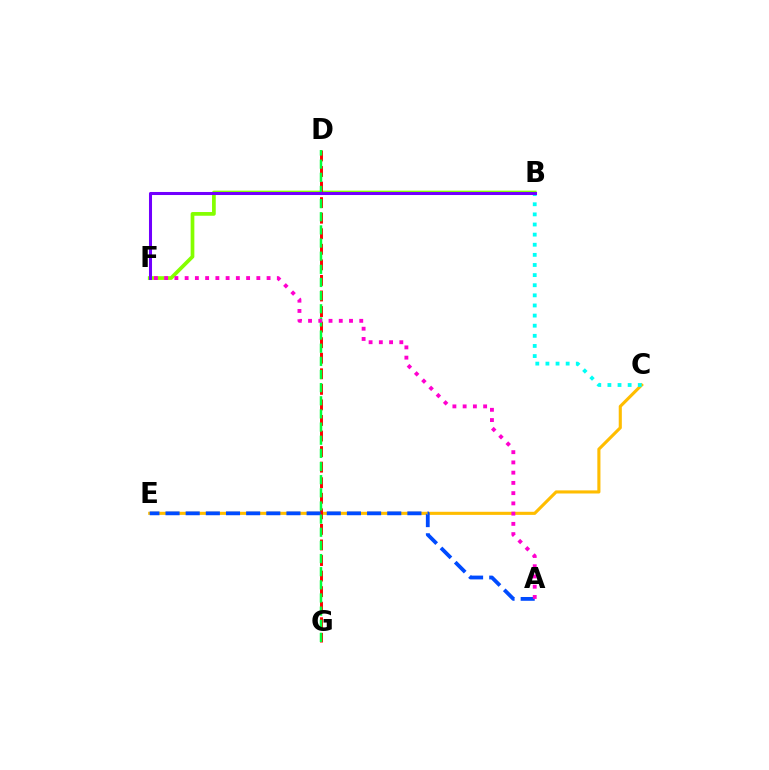{('B', 'F'): [{'color': '#84ff00', 'line_style': 'solid', 'thickness': 2.67}, {'color': '#7200ff', 'line_style': 'solid', 'thickness': 2.19}], ('C', 'E'): [{'color': '#ffbd00', 'line_style': 'solid', 'thickness': 2.23}], ('D', 'G'): [{'color': '#ff0000', 'line_style': 'dashed', 'thickness': 2.11}, {'color': '#00ff39', 'line_style': 'dashed', 'thickness': 1.79}], ('A', 'E'): [{'color': '#004bff', 'line_style': 'dashed', 'thickness': 2.74}], ('B', 'C'): [{'color': '#00fff6', 'line_style': 'dotted', 'thickness': 2.75}], ('A', 'F'): [{'color': '#ff00cf', 'line_style': 'dotted', 'thickness': 2.78}]}